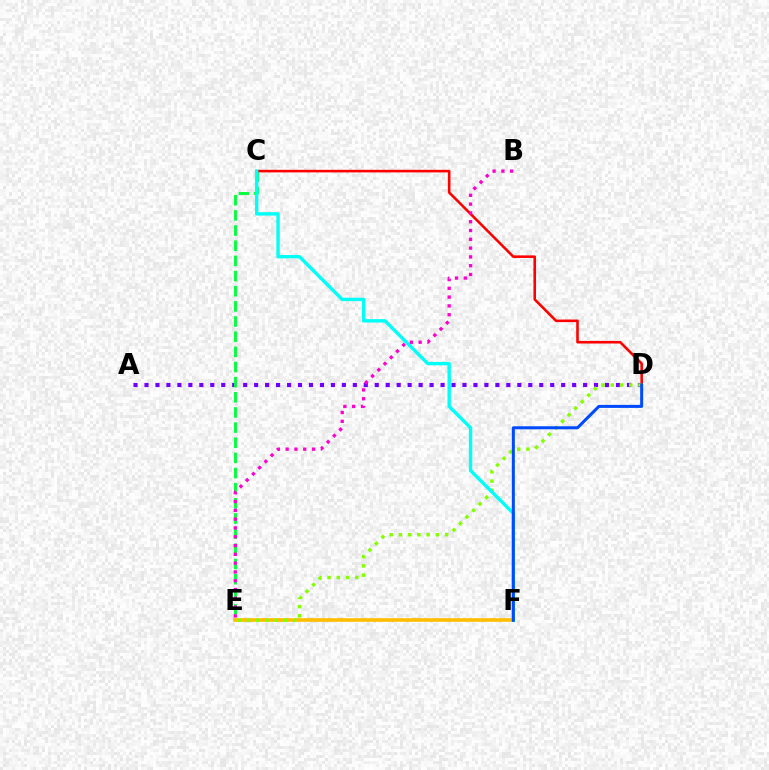{('A', 'D'): [{'color': '#7200ff', 'line_style': 'dotted', 'thickness': 2.98}], ('C', 'E'): [{'color': '#00ff39', 'line_style': 'dashed', 'thickness': 2.06}], ('E', 'F'): [{'color': '#ffbd00', 'line_style': 'solid', 'thickness': 2.61}], ('C', 'D'): [{'color': '#ff0000', 'line_style': 'solid', 'thickness': 1.86}], ('D', 'E'): [{'color': '#84ff00', 'line_style': 'dotted', 'thickness': 2.51}], ('C', 'F'): [{'color': '#00fff6', 'line_style': 'solid', 'thickness': 2.44}], ('D', 'F'): [{'color': '#004bff', 'line_style': 'solid', 'thickness': 2.18}], ('B', 'E'): [{'color': '#ff00cf', 'line_style': 'dotted', 'thickness': 2.39}]}